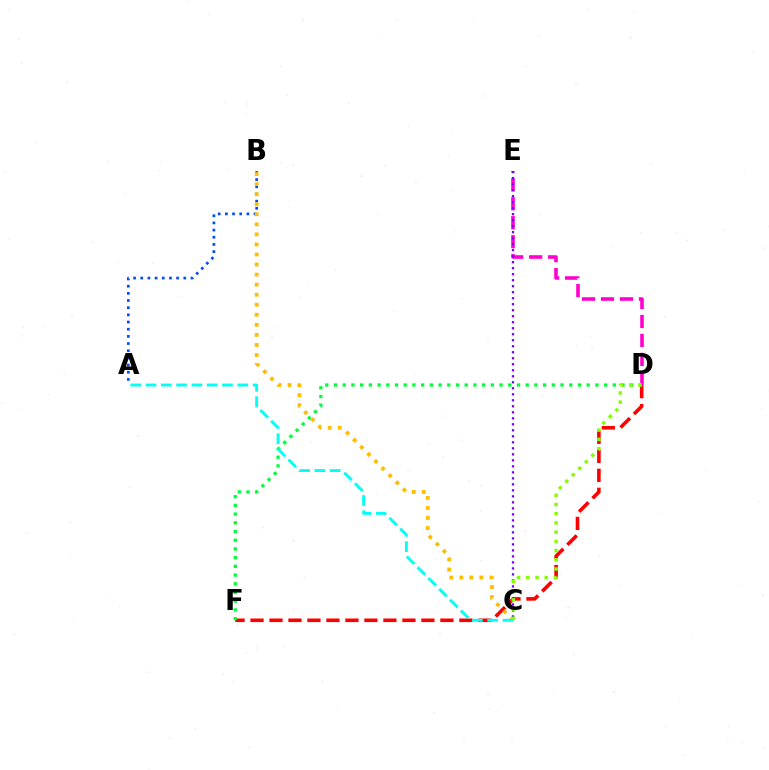{('D', 'E'): [{'color': '#ff00cf', 'line_style': 'dashed', 'thickness': 2.58}], ('D', 'F'): [{'color': '#ff0000', 'line_style': 'dashed', 'thickness': 2.58}, {'color': '#00ff39', 'line_style': 'dotted', 'thickness': 2.37}], ('A', 'B'): [{'color': '#004bff', 'line_style': 'dotted', 'thickness': 1.95}], ('B', 'C'): [{'color': '#ffbd00', 'line_style': 'dotted', 'thickness': 2.73}], ('A', 'C'): [{'color': '#00fff6', 'line_style': 'dashed', 'thickness': 2.08}], ('C', 'E'): [{'color': '#7200ff', 'line_style': 'dotted', 'thickness': 1.63}], ('C', 'D'): [{'color': '#84ff00', 'line_style': 'dotted', 'thickness': 2.5}]}